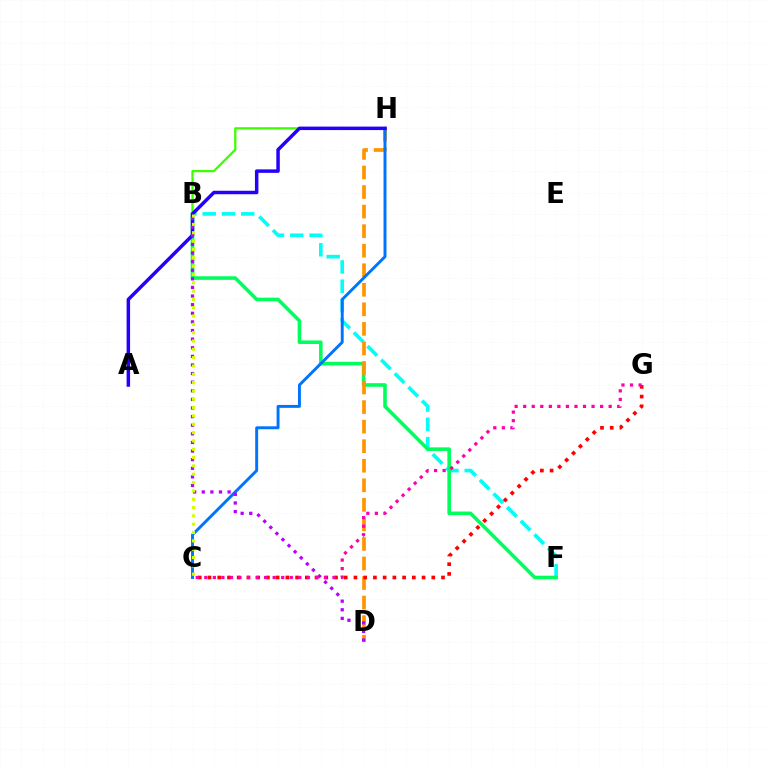{('B', 'F'): [{'color': '#00fff6', 'line_style': 'dashed', 'thickness': 2.62}, {'color': '#00ff5c', 'line_style': 'solid', 'thickness': 2.58}], ('D', 'H'): [{'color': '#ff9400', 'line_style': 'dashed', 'thickness': 2.66}], ('C', 'G'): [{'color': '#ff0000', 'line_style': 'dotted', 'thickness': 2.64}, {'color': '#ff00ac', 'line_style': 'dotted', 'thickness': 2.32}], ('B', 'H'): [{'color': '#3dff00', 'line_style': 'solid', 'thickness': 1.64}], ('C', 'H'): [{'color': '#0074ff', 'line_style': 'solid', 'thickness': 2.11}], ('A', 'H'): [{'color': '#2500ff', 'line_style': 'solid', 'thickness': 2.51}], ('B', 'D'): [{'color': '#b900ff', 'line_style': 'dotted', 'thickness': 2.34}], ('B', 'C'): [{'color': '#d1ff00', 'line_style': 'dotted', 'thickness': 2.26}]}